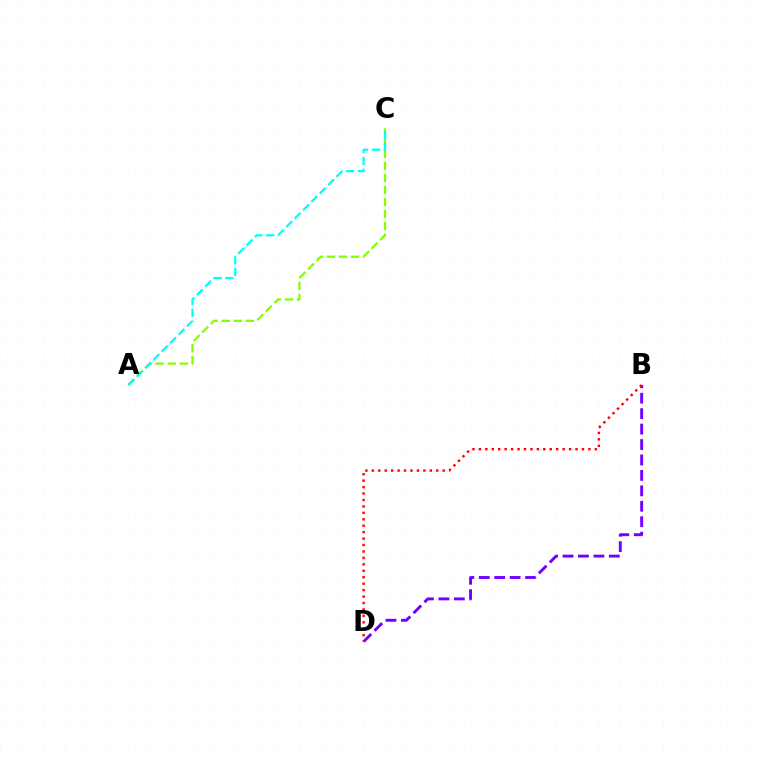{('A', 'C'): [{'color': '#84ff00', 'line_style': 'dashed', 'thickness': 1.63}, {'color': '#00fff6', 'line_style': 'dashed', 'thickness': 1.61}], ('B', 'D'): [{'color': '#7200ff', 'line_style': 'dashed', 'thickness': 2.1}, {'color': '#ff0000', 'line_style': 'dotted', 'thickness': 1.75}]}